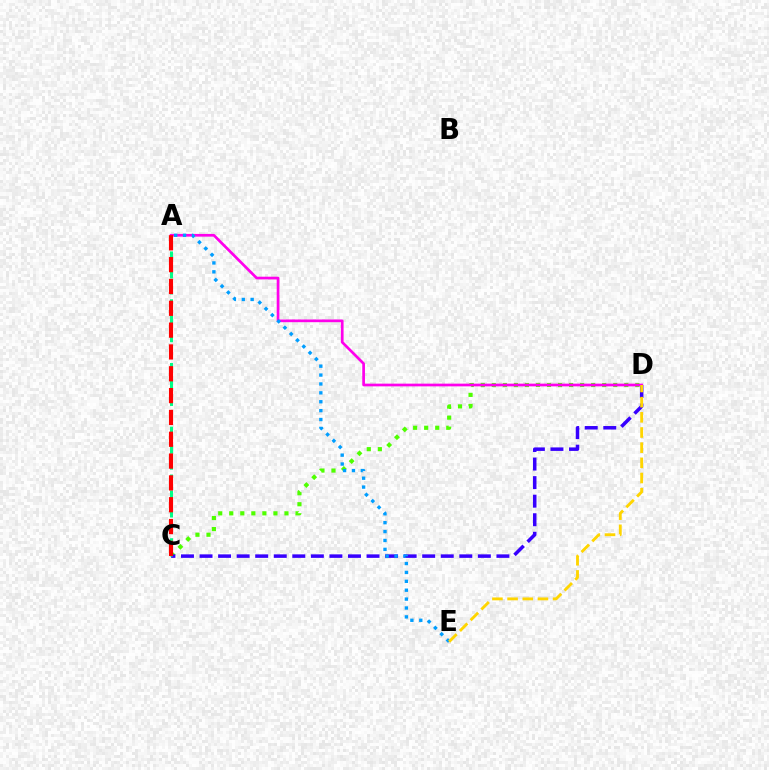{('C', 'D'): [{'color': '#4fff00', 'line_style': 'dotted', 'thickness': 3.0}, {'color': '#3700ff', 'line_style': 'dashed', 'thickness': 2.52}], ('A', 'C'): [{'color': '#00ff86', 'line_style': 'dashed', 'thickness': 2.16}, {'color': '#ff0000', 'line_style': 'dashed', 'thickness': 2.97}], ('A', 'D'): [{'color': '#ff00ed', 'line_style': 'solid', 'thickness': 1.95}], ('A', 'E'): [{'color': '#009eff', 'line_style': 'dotted', 'thickness': 2.42}], ('D', 'E'): [{'color': '#ffd500', 'line_style': 'dashed', 'thickness': 2.06}]}